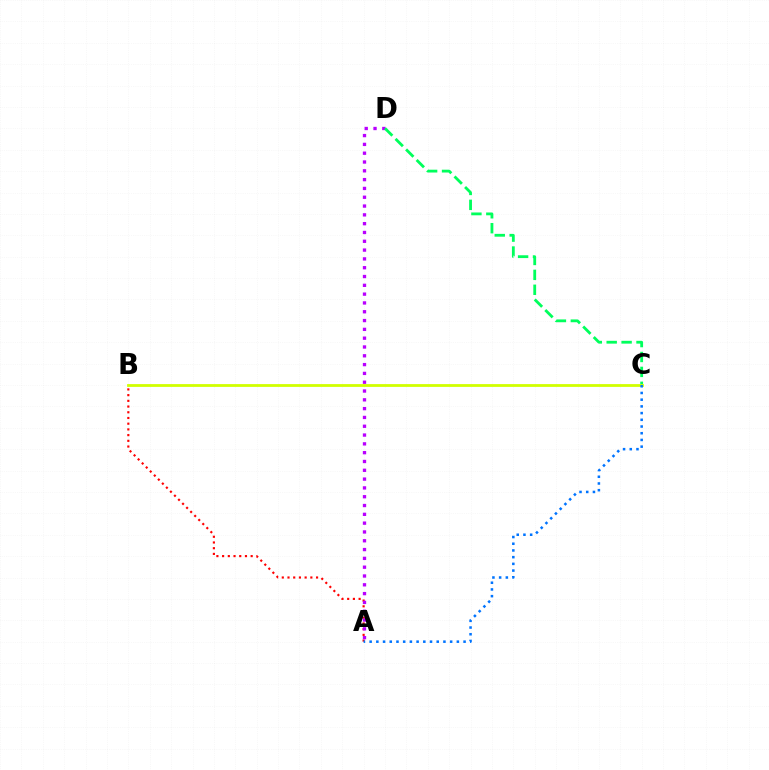{('A', 'B'): [{'color': '#ff0000', 'line_style': 'dotted', 'thickness': 1.55}], ('A', 'D'): [{'color': '#b900ff', 'line_style': 'dotted', 'thickness': 2.39}], ('C', 'D'): [{'color': '#00ff5c', 'line_style': 'dashed', 'thickness': 2.03}], ('B', 'C'): [{'color': '#d1ff00', 'line_style': 'solid', 'thickness': 2.01}], ('A', 'C'): [{'color': '#0074ff', 'line_style': 'dotted', 'thickness': 1.82}]}